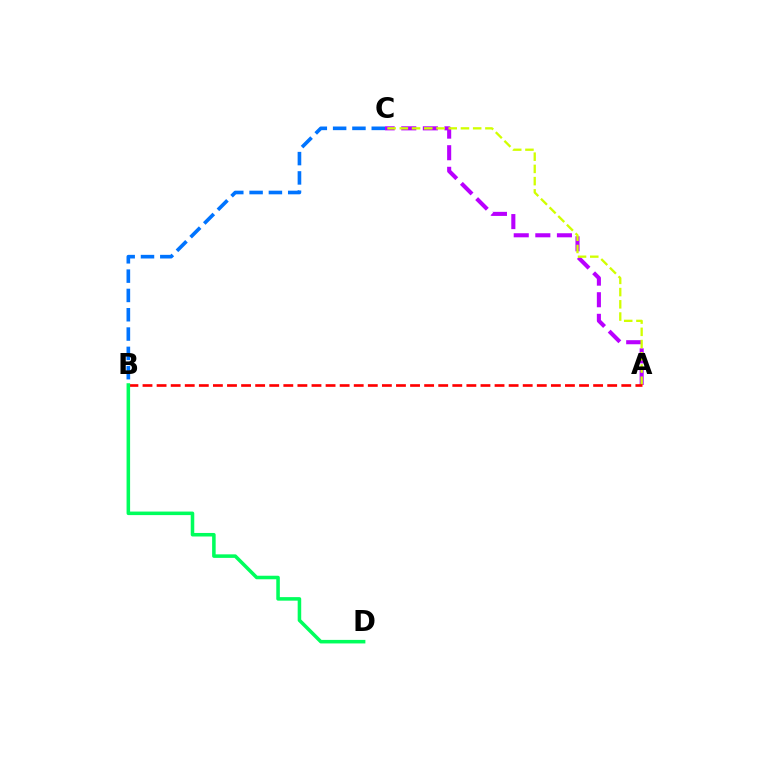{('A', 'C'): [{'color': '#b900ff', 'line_style': 'dashed', 'thickness': 2.93}, {'color': '#d1ff00', 'line_style': 'dashed', 'thickness': 1.66}], ('B', 'C'): [{'color': '#0074ff', 'line_style': 'dashed', 'thickness': 2.62}], ('A', 'B'): [{'color': '#ff0000', 'line_style': 'dashed', 'thickness': 1.91}], ('B', 'D'): [{'color': '#00ff5c', 'line_style': 'solid', 'thickness': 2.55}]}